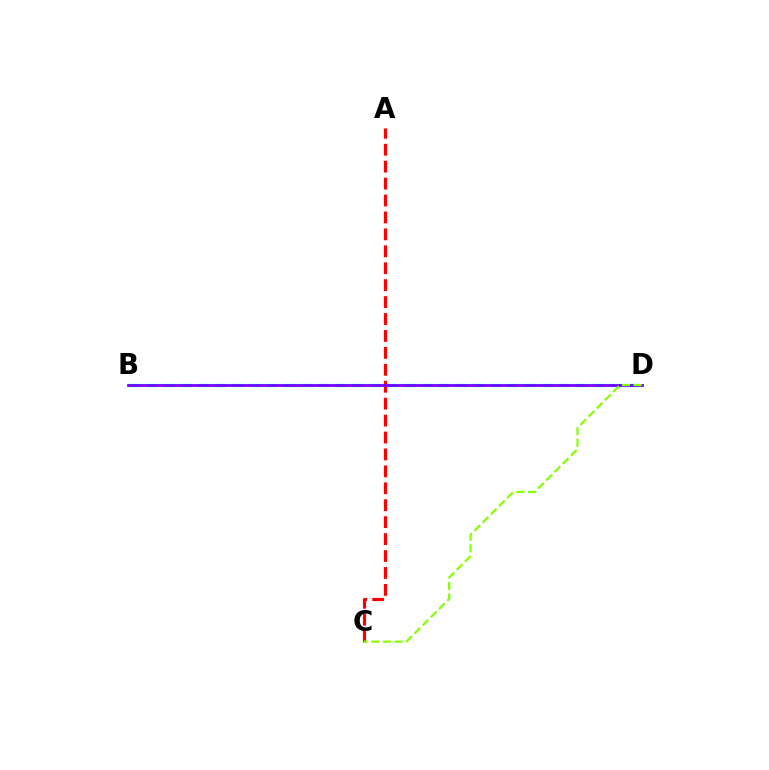{('B', 'D'): [{'color': '#00fff6', 'line_style': 'dashed', 'thickness': 2.33}, {'color': '#7200ff', 'line_style': 'solid', 'thickness': 1.98}], ('A', 'C'): [{'color': '#ff0000', 'line_style': 'dashed', 'thickness': 2.3}], ('C', 'D'): [{'color': '#84ff00', 'line_style': 'dashed', 'thickness': 1.58}]}